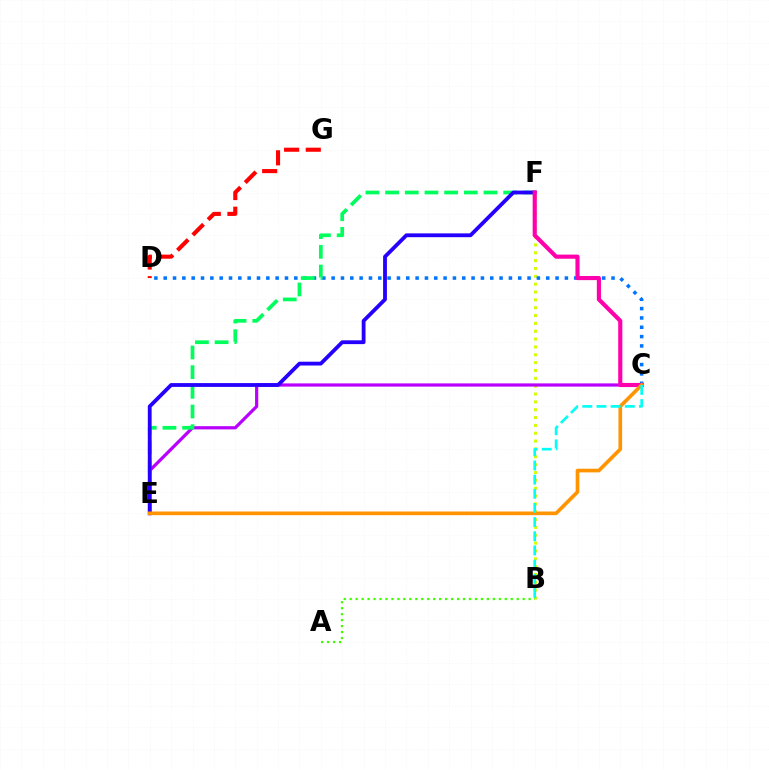{('B', 'F'): [{'color': '#d1ff00', 'line_style': 'dotted', 'thickness': 2.13}], ('C', 'E'): [{'color': '#b900ff', 'line_style': 'solid', 'thickness': 2.31}, {'color': '#ff9400', 'line_style': 'solid', 'thickness': 2.63}], ('C', 'D'): [{'color': '#0074ff', 'line_style': 'dotted', 'thickness': 2.53}], ('E', 'F'): [{'color': '#00ff5c', 'line_style': 'dashed', 'thickness': 2.67}, {'color': '#2500ff', 'line_style': 'solid', 'thickness': 2.74}], ('A', 'B'): [{'color': '#3dff00', 'line_style': 'dotted', 'thickness': 1.62}], ('C', 'F'): [{'color': '#ff00ac', 'line_style': 'solid', 'thickness': 2.98}], ('D', 'G'): [{'color': '#ff0000', 'line_style': 'dashed', 'thickness': 2.94}], ('B', 'C'): [{'color': '#00fff6', 'line_style': 'dashed', 'thickness': 1.92}]}